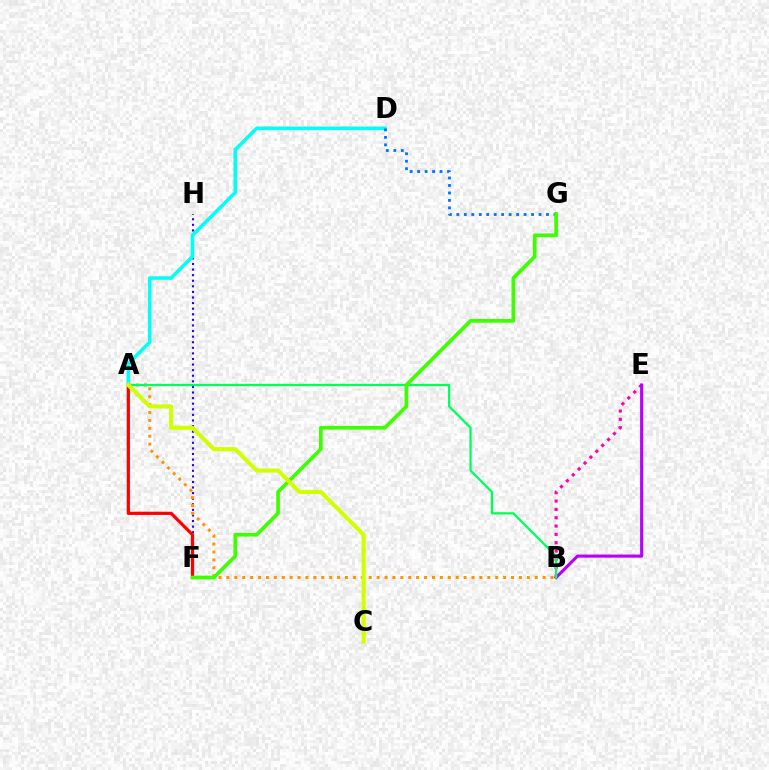{('F', 'H'): [{'color': '#2500ff', 'line_style': 'dotted', 'thickness': 1.52}], ('A', 'F'): [{'color': '#ff0000', 'line_style': 'solid', 'thickness': 2.32}], ('A', 'D'): [{'color': '#00fff6', 'line_style': 'solid', 'thickness': 2.56}], ('D', 'G'): [{'color': '#0074ff', 'line_style': 'dotted', 'thickness': 2.03}], ('B', 'E'): [{'color': '#ff00ac', 'line_style': 'dotted', 'thickness': 2.26}, {'color': '#b900ff', 'line_style': 'solid', 'thickness': 2.26}], ('A', 'B'): [{'color': '#ff9400', 'line_style': 'dotted', 'thickness': 2.15}, {'color': '#00ff5c', 'line_style': 'solid', 'thickness': 1.62}], ('F', 'G'): [{'color': '#3dff00', 'line_style': 'solid', 'thickness': 2.65}], ('A', 'C'): [{'color': '#d1ff00', 'line_style': 'solid', 'thickness': 2.95}]}